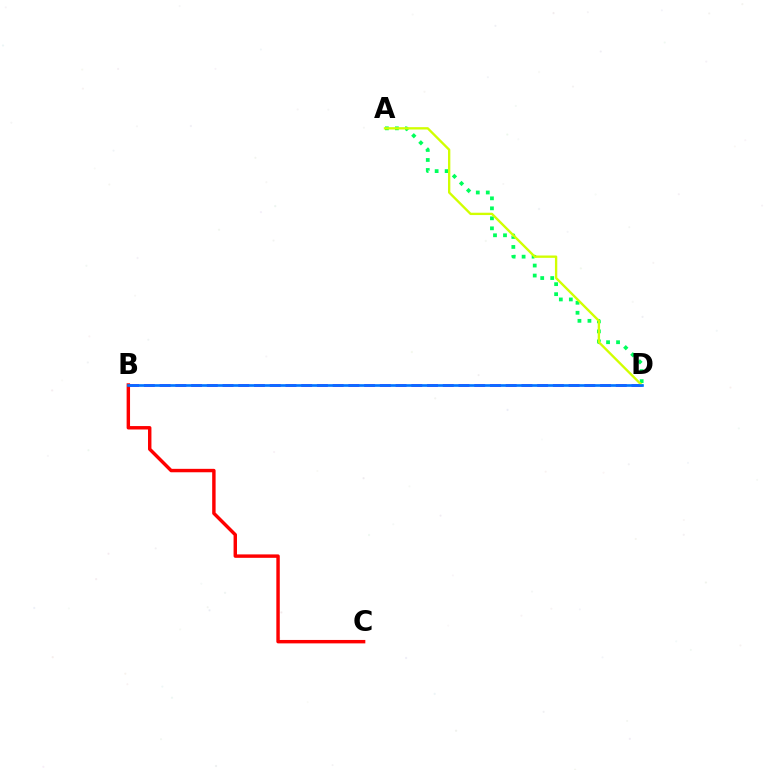{('B', 'D'): [{'color': '#b900ff', 'line_style': 'dashed', 'thickness': 2.14}, {'color': '#0074ff', 'line_style': 'solid', 'thickness': 1.91}], ('A', 'D'): [{'color': '#00ff5c', 'line_style': 'dotted', 'thickness': 2.72}, {'color': '#d1ff00', 'line_style': 'solid', 'thickness': 1.69}], ('B', 'C'): [{'color': '#ff0000', 'line_style': 'solid', 'thickness': 2.47}]}